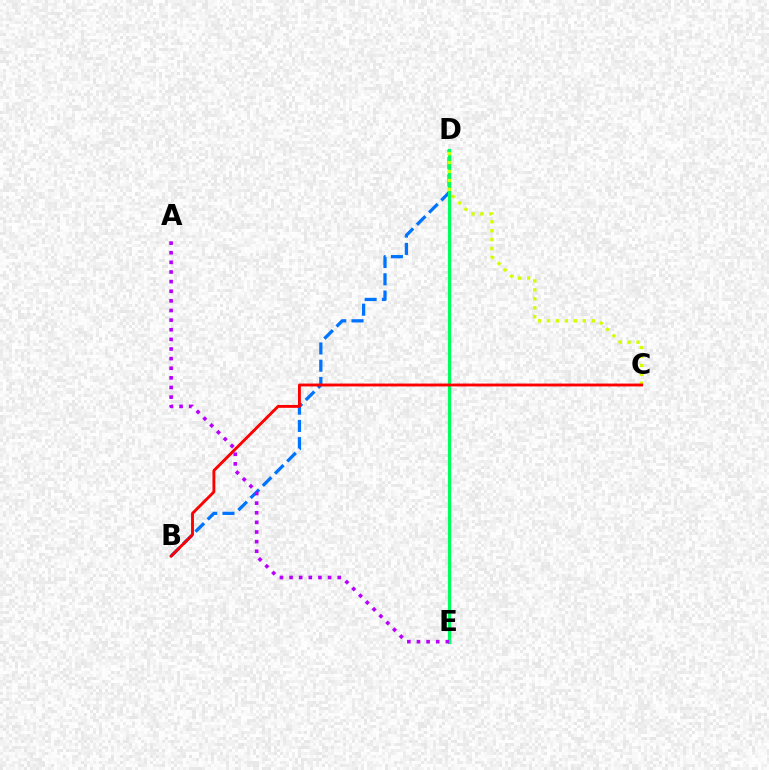{('B', 'D'): [{'color': '#0074ff', 'line_style': 'dashed', 'thickness': 2.34}], ('D', 'E'): [{'color': '#00ff5c', 'line_style': 'solid', 'thickness': 2.3}], ('C', 'D'): [{'color': '#d1ff00', 'line_style': 'dotted', 'thickness': 2.43}], ('A', 'E'): [{'color': '#b900ff', 'line_style': 'dotted', 'thickness': 2.61}], ('B', 'C'): [{'color': '#ff0000', 'line_style': 'solid', 'thickness': 2.07}]}